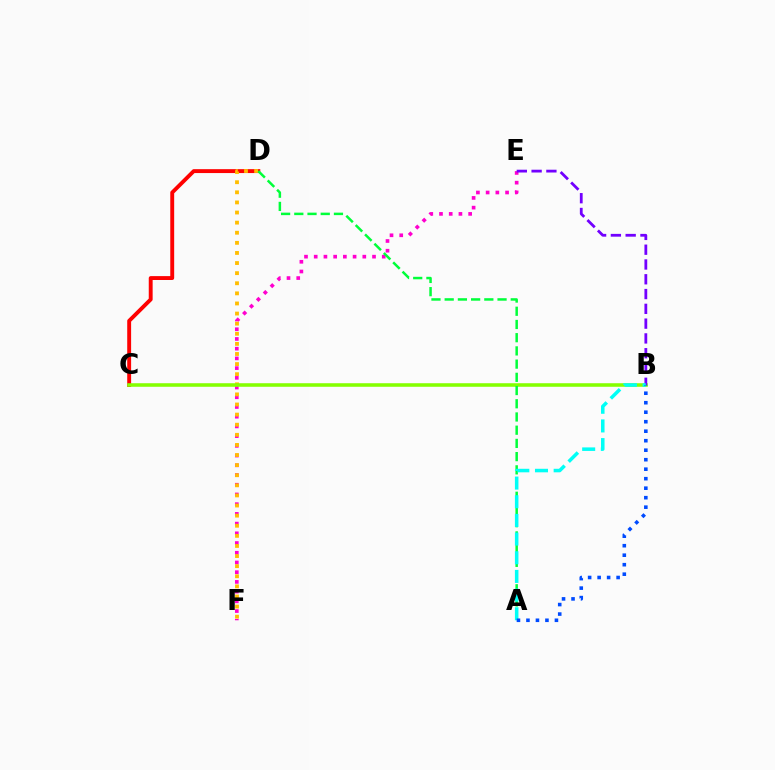{('C', 'D'): [{'color': '#ff0000', 'line_style': 'solid', 'thickness': 2.8}], ('E', 'F'): [{'color': '#ff00cf', 'line_style': 'dotted', 'thickness': 2.64}], ('D', 'F'): [{'color': '#ffbd00', 'line_style': 'dotted', 'thickness': 2.75}], ('B', 'C'): [{'color': '#84ff00', 'line_style': 'solid', 'thickness': 2.56}], ('A', 'D'): [{'color': '#00ff39', 'line_style': 'dashed', 'thickness': 1.8}], ('B', 'E'): [{'color': '#7200ff', 'line_style': 'dashed', 'thickness': 2.01}], ('A', 'B'): [{'color': '#00fff6', 'line_style': 'dashed', 'thickness': 2.54}, {'color': '#004bff', 'line_style': 'dotted', 'thickness': 2.58}]}